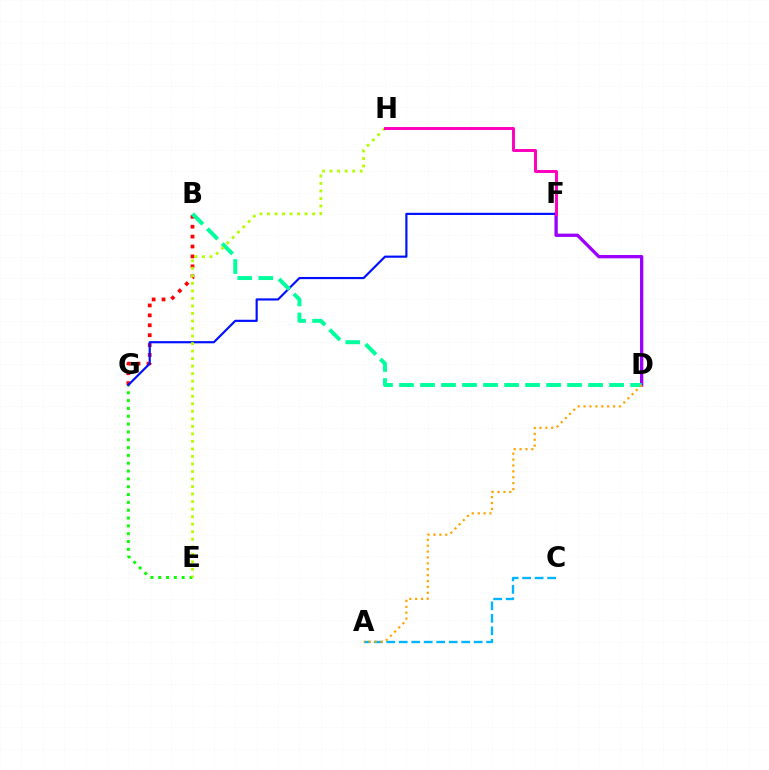{('B', 'G'): [{'color': '#ff0000', 'line_style': 'dotted', 'thickness': 2.69}], ('D', 'F'): [{'color': '#9b00ff', 'line_style': 'solid', 'thickness': 2.38}], ('E', 'G'): [{'color': '#08ff00', 'line_style': 'dotted', 'thickness': 2.13}], ('F', 'G'): [{'color': '#0010ff', 'line_style': 'solid', 'thickness': 1.56}], ('B', 'D'): [{'color': '#00ff9d', 'line_style': 'dashed', 'thickness': 2.85}], ('A', 'C'): [{'color': '#00b5ff', 'line_style': 'dashed', 'thickness': 1.7}], ('A', 'D'): [{'color': '#ffa500', 'line_style': 'dotted', 'thickness': 1.6}], ('E', 'H'): [{'color': '#b3ff00', 'line_style': 'dotted', 'thickness': 2.04}], ('F', 'H'): [{'color': '#ff00bd', 'line_style': 'solid', 'thickness': 2.13}]}